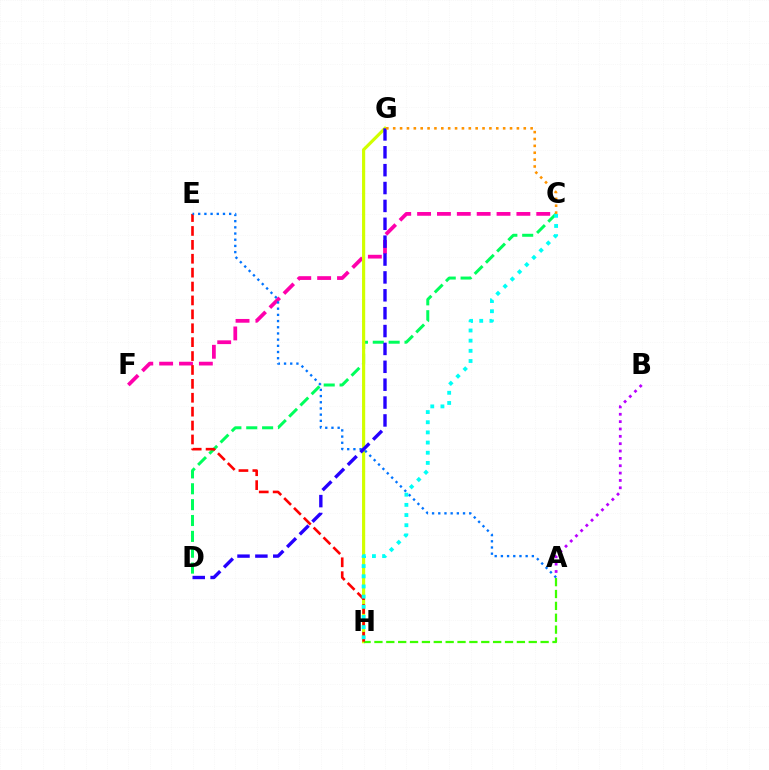{('C', 'F'): [{'color': '#ff00ac', 'line_style': 'dashed', 'thickness': 2.7}], ('C', 'D'): [{'color': '#00ff5c', 'line_style': 'dashed', 'thickness': 2.16}], ('A', 'B'): [{'color': '#b900ff', 'line_style': 'dotted', 'thickness': 2.0}], ('G', 'H'): [{'color': '#d1ff00', 'line_style': 'solid', 'thickness': 2.27}], ('A', 'H'): [{'color': '#3dff00', 'line_style': 'dashed', 'thickness': 1.61}], ('E', 'H'): [{'color': '#ff0000', 'line_style': 'dashed', 'thickness': 1.89}], ('C', 'H'): [{'color': '#00fff6', 'line_style': 'dotted', 'thickness': 2.76}], ('A', 'E'): [{'color': '#0074ff', 'line_style': 'dotted', 'thickness': 1.68}], ('D', 'G'): [{'color': '#2500ff', 'line_style': 'dashed', 'thickness': 2.43}], ('C', 'G'): [{'color': '#ff9400', 'line_style': 'dotted', 'thickness': 1.87}]}